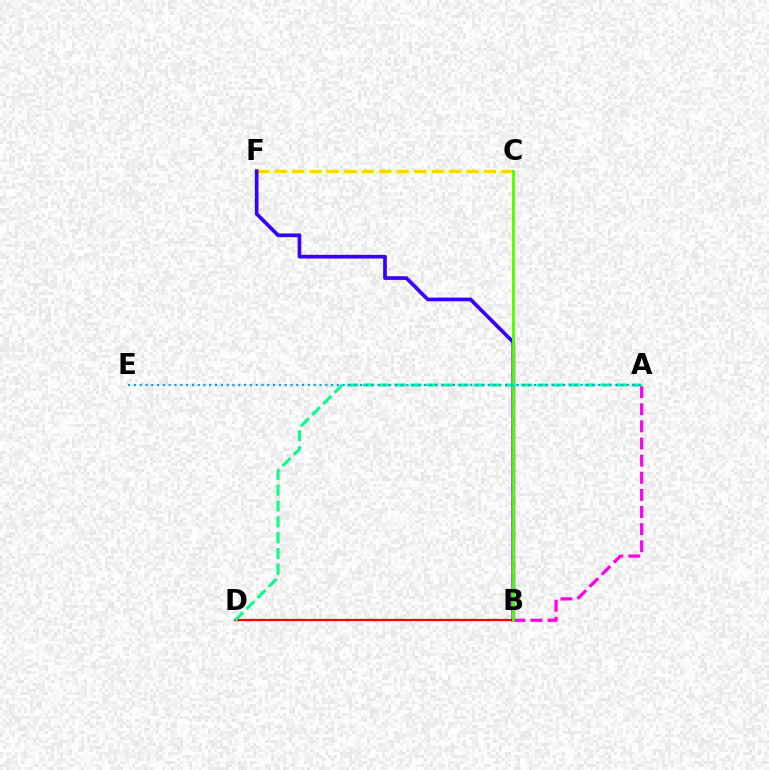{('A', 'B'): [{'color': '#ff00ed', 'line_style': 'dashed', 'thickness': 2.33}], ('B', 'D'): [{'color': '#ff0000', 'line_style': 'solid', 'thickness': 1.61}], ('C', 'F'): [{'color': '#ffd500', 'line_style': 'dashed', 'thickness': 2.37}], ('B', 'F'): [{'color': '#3700ff', 'line_style': 'solid', 'thickness': 2.66}], ('B', 'C'): [{'color': '#4fff00', 'line_style': 'solid', 'thickness': 2.06}], ('A', 'D'): [{'color': '#00ff86', 'line_style': 'dashed', 'thickness': 2.15}], ('A', 'E'): [{'color': '#009eff', 'line_style': 'dotted', 'thickness': 1.58}]}